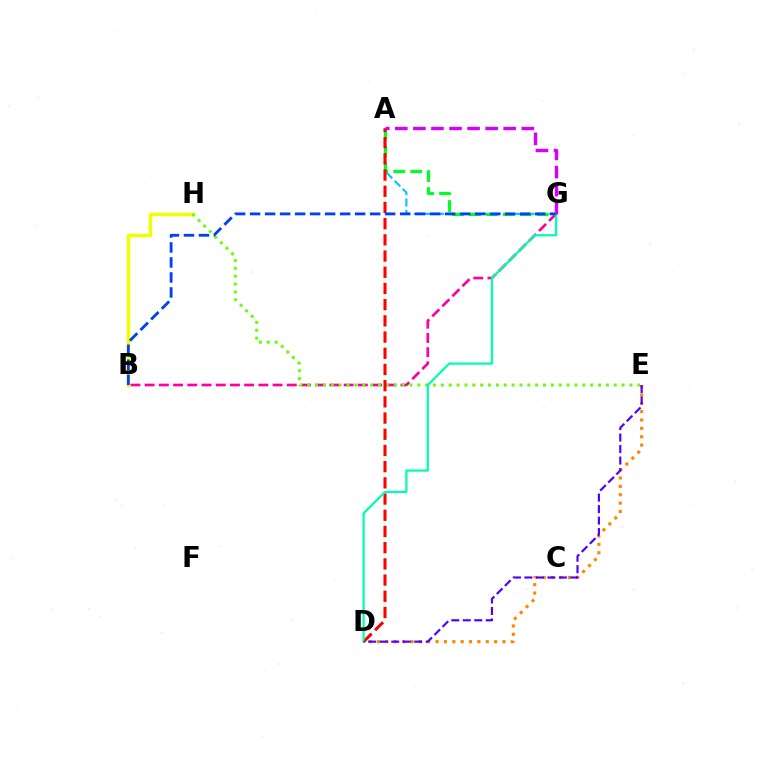{('A', 'G'): [{'color': '#00c7ff', 'line_style': 'dashed', 'thickness': 1.53}, {'color': '#00ff27', 'line_style': 'dashed', 'thickness': 2.3}, {'color': '#d600ff', 'line_style': 'dashed', 'thickness': 2.45}], ('B', 'G'): [{'color': '#ff00a0', 'line_style': 'dashed', 'thickness': 1.93}, {'color': '#003fff', 'line_style': 'dashed', 'thickness': 2.04}], ('B', 'H'): [{'color': '#eeff00', 'line_style': 'solid', 'thickness': 2.49}], ('E', 'H'): [{'color': '#66ff00', 'line_style': 'dotted', 'thickness': 2.14}], ('D', 'E'): [{'color': '#ff8800', 'line_style': 'dotted', 'thickness': 2.27}, {'color': '#4f00ff', 'line_style': 'dashed', 'thickness': 1.56}], ('A', 'D'): [{'color': '#ff0000', 'line_style': 'dashed', 'thickness': 2.2}], ('D', 'G'): [{'color': '#00ffaf', 'line_style': 'solid', 'thickness': 1.62}]}